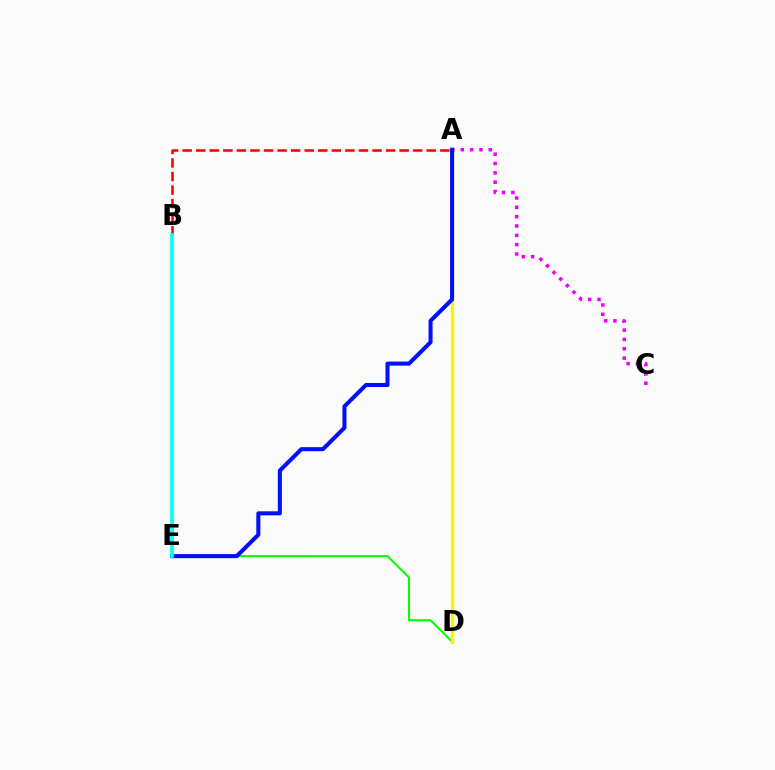{('A', 'B'): [{'color': '#ff0000', 'line_style': 'dashed', 'thickness': 1.84}], ('A', 'C'): [{'color': '#ee00ff', 'line_style': 'dotted', 'thickness': 2.54}], ('D', 'E'): [{'color': '#08ff00', 'line_style': 'solid', 'thickness': 1.51}], ('A', 'D'): [{'color': '#fcf500', 'line_style': 'solid', 'thickness': 2.42}], ('A', 'E'): [{'color': '#0010ff', 'line_style': 'solid', 'thickness': 2.91}], ('B', 'E'): [{'color': '#00fff6', 'line_style': 'solid', 'thickness': 2.64}]}